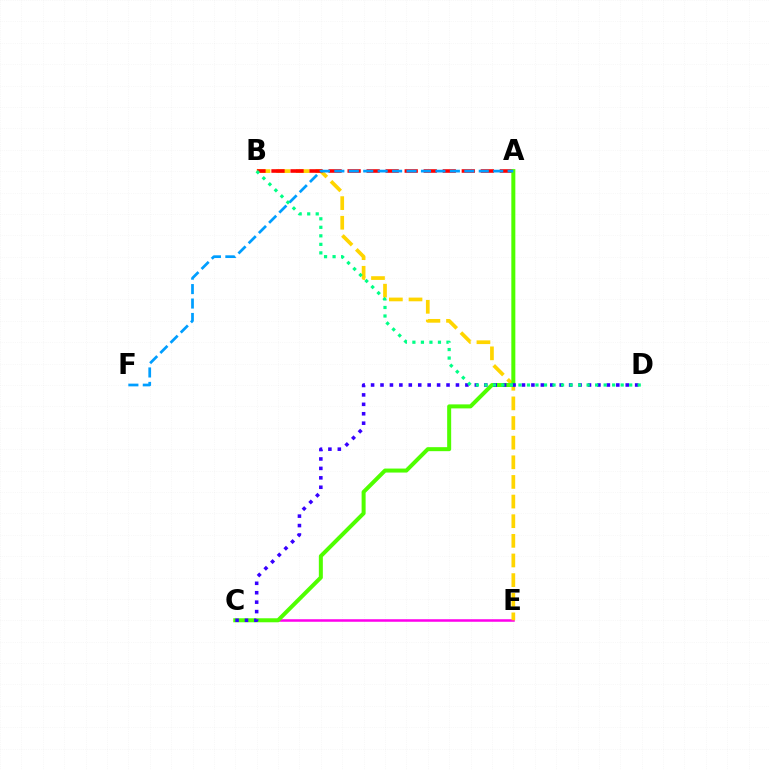{('C', 'E'): [{'color': '#ff00ed', 'line_style': 'solid', 'thickness': 1.82}], ('B', 'E'): [{'color': '#ffd500', 'line_style': 'dashed', 'thickness': 2.67}], ('A', 'B'): [{'color': '#ff0000', 'line_style': 'dashed', 'thickness': 2.59}], ('A', 'C'): [{'color': '#4fff00', 'line_style': 'solid', 'thickness': 2.88}], ('C', 'D'): [{'color': '#3700ff', 'line_style': 'dotted', 'thickness': 2.56}], ('A', 'F'): [{'color': '#009eff', 'line_style': 'dashed', 'thickness': 1.96}], ('B', 'D'): [{'color': '#00ff86', 'line_style': 'dotted', 'thickness': 2.31}]}